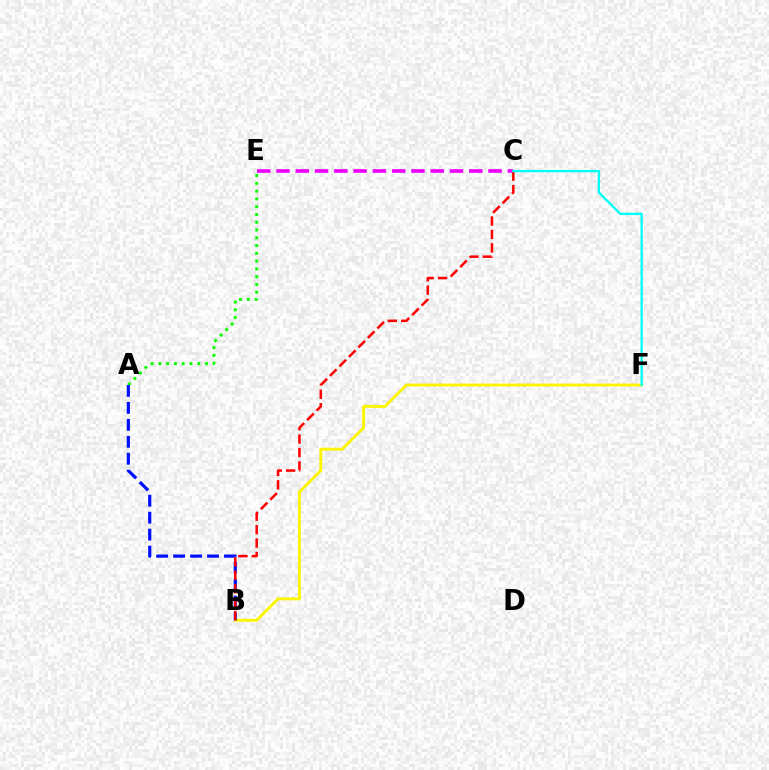{('A', 'E'): [{'color': '#08ff00', 'line_style': 'dotted', 'thickness': 2.11}], ('B', 'F'): [{'color': '#fcf500', 'line_style': 'solid', 'thickness': 2.08}], ('C', 'E'): [{'color': '#ee00ff', 'line_style': 'dashed', 'thickness': 2.62}], ('A', 'B'): [{'color': '#0010ff', 'line_style': 'dashed', 'thickness': 2.3}], ('B', 'C'): [{'color': '#ff0000', 'line_style': 'dashed', 'thickness': 1.82}], ('C', 'F'): [{'color': '#00fff6', 'line_style': 'solid', 'thickness': 1.67}]}